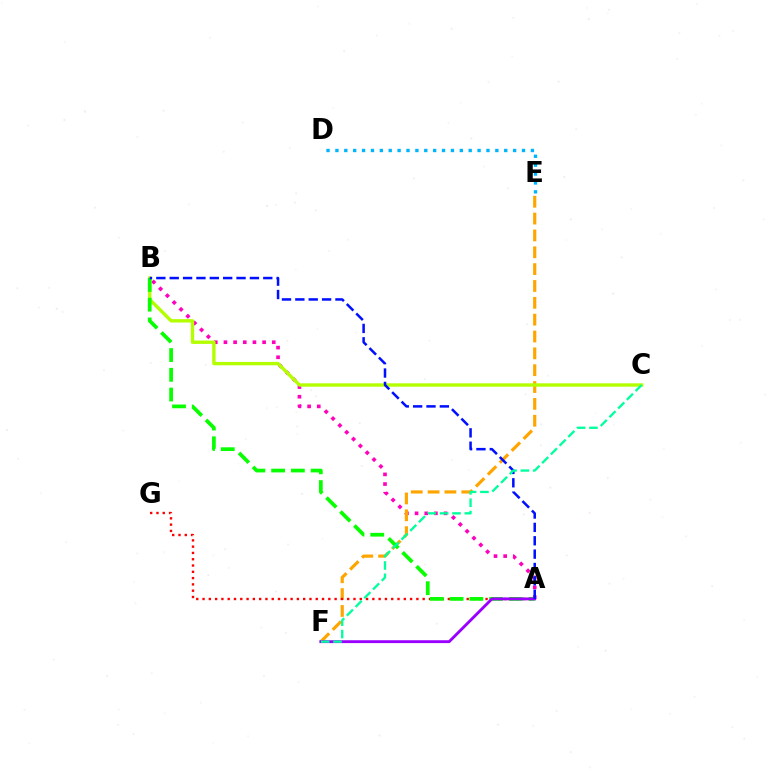{('A', 'B'): [{'color': '#ff00bd', 'line_style': 'dotted', 'thickness': 2.63}, {'color': '#08ff00', 'line_style': 'dashed', 'thickness': 2.68}, {'color': '#0010ff', 'line_style': 'dashed', 'thickness': 1.82}], ('E', 'F'): [{'color': '#ffa500', 'line_style': 'dashed', 'thickness': 2.29}], ('A', 'G'): [{'color': '#ff0000', 'line_style': 'dotted', 'thickness': 1.71}], ('B', 'C'): [{'color': '#b3ff00', 'line_style': 'solid', 'thickness': 2.42}], ('D', 'E'): [{'color': '#00b5ff', 'line_style': 'dotted', 'thickness': 2.41}], ('A', 'F'): [{'color': '#9b00ff', 'line_style': 'solid', 'thickness': 2.06}], ('C', 'F'): [{'color': '#00ff9d', 'line_style': 'dashed', 'thickness': 1.67}]}